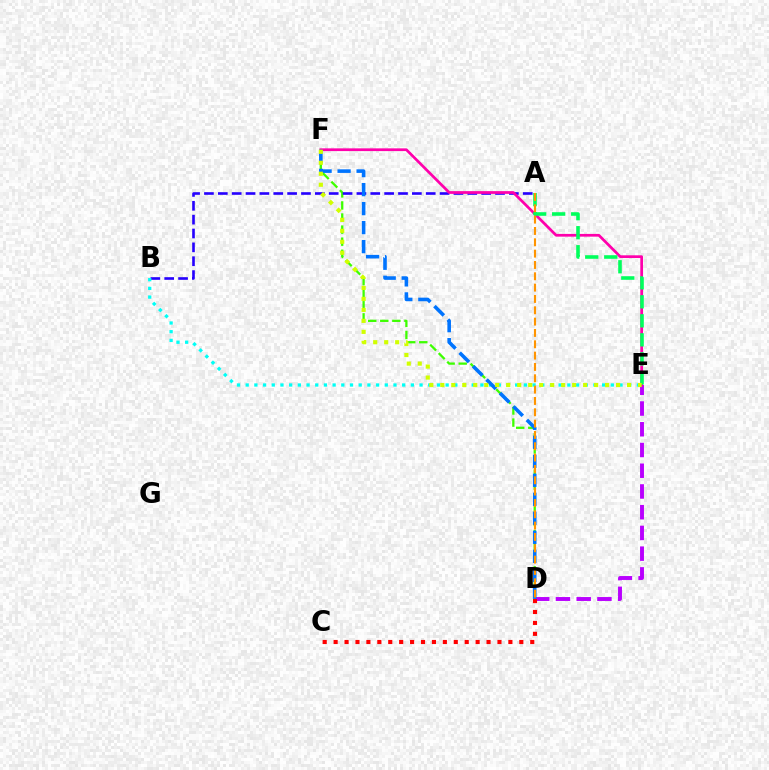{('D', 'F'): [{'color': '#3dff00', 'line_style': 'dashed', 'thickness': 1.64}, {'color': '#0074ff', 'line_style': 'dashed', 'thickness': 2.58}], ('D', 'E'): [{'color': '#b900ff', 'line_style': 'dashed', 'thickness': 2.82}], ('A', 'B'): [{'color': '#2500ff', 'line_style': 'dashed', 'thickness': 1.88}], ('E', 'F'): [{'color': '#ff00ac', 'line_style': 'solid', 'thickness': 1.97}, {'color': '#d1ff00', 'line_style': 'dotted', 'thickness': 2.99}], ('A', 'E'): [{'color': '#00ff5c', 'line_style': 'dashed', 'thickness': 2.58}], ('B', 'E'): [{'color': '#00fff6', 'line_style': 'dotted', 'thickness': 2.36}], ('C', 'D'): [{'color': '#ff0000', 'line_style': 'dotted', 'thickness': 2.97}], ('A', 'D'): [{'color': '#ff9400', 'line_style': 'dashed', 'thickness': 1.54}]}